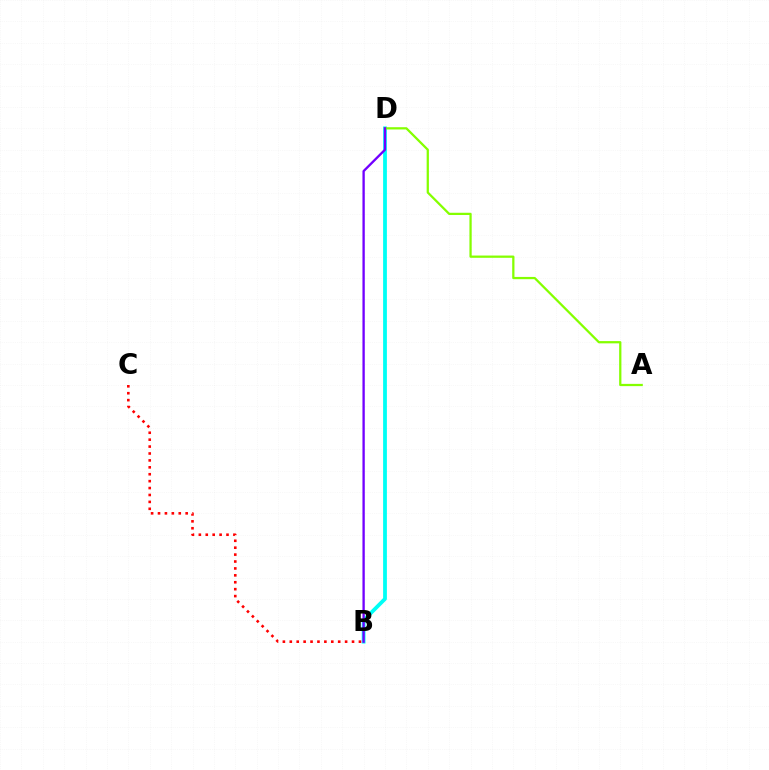{('B', 'D'): [{'color': '#00fff6', 'line_style': 'solid', 'thickness': 2.73}, {'color': '#7200ff', 'line_style': 'solid', 'thickness': 1.68}], ('B', 'C'): [{'color': '#ff0000', 'line_style': 'dotted', 'thickness': 1.88}], ('A', 'D'): [{'color': '#84ff00', 'line_style': 'solid', 'thickness': 1.62}]}